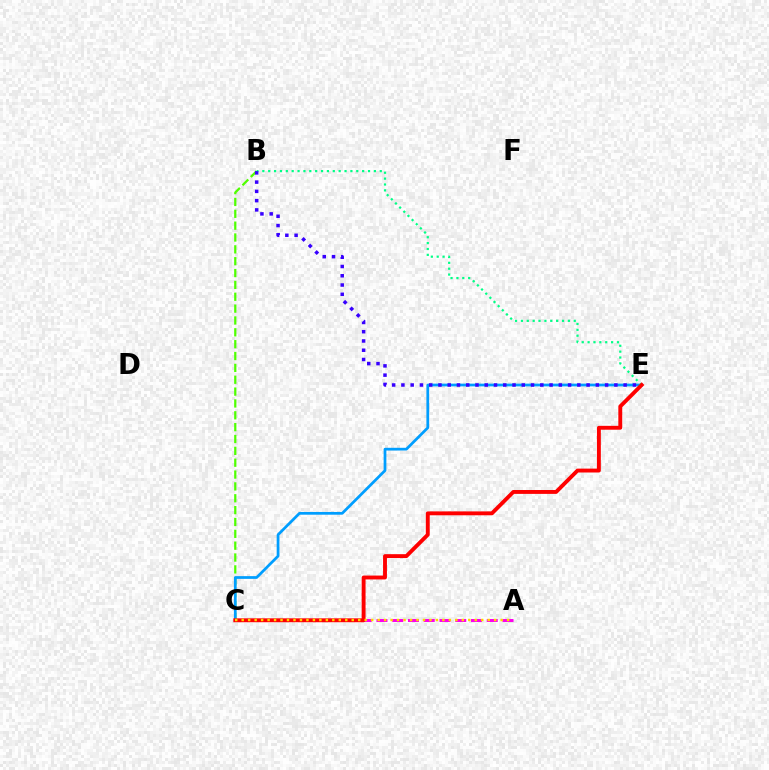{('A', 'C'): [{'color': '#ff00ed', 'line_style': 'dashed', 'thickness': 2.14}, {'color': '#ffd500', 'line_style': 'dotted', 'thickness': 1.76}], ('B', 'C'): [{'color': '#4fff00', 'line_style': 'dashed', 'thickness': 1.61}], ('C', 'E'): [{'color': '#009eff', 'line_style': 'solid', 'thickness': 1.97}, {'color': '#ff0000', 'line_style': 'solid', 'thickness': 2.8}], ('B', 'E'): [{'color': '#00ff86', 'line_style': 'dotted', 'thickness': 1.6}, {'color': '#3700ff', 'line_style': 'dotted', 'thickness': 2.52}]}